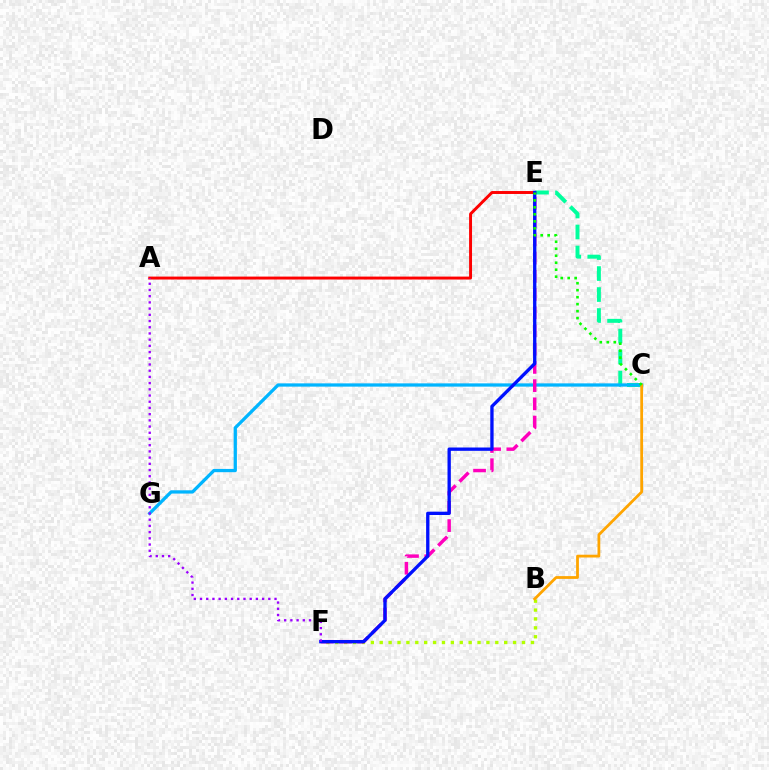{('C', 'E'): [{'color': '#00ff9d', 'line_style': 'dashed', 'thickness': 2.85}, {'color': '#08ff00', 'line_style': 'dotted', 'thickness': 1.9}], ('C', 'G'): [{'color': '#00b5ff', 'line_style': 'solid', 'thickness': 2.35}], ('B', 'F'): [{'color': '#b3ff00', 'line_style': 'dotted', 'thickness': 2.42}], ('B', 'C'): [{'color': '#ffa500', 'line_style': 'solid', 'thickness': 2.0}], ('E', 'F'): [{'color': '#ff00bd', 'line_style': 'dashed', 'thickness': 2.48}, {'color': '#0010ff', 'line_style': 'solid', 'thickness': 2.39}], ('A', 'E'): [{'color': '#ff0000', 'line_style': 'solid', 'thickness': 2.11}], ('A', 'F'): [{'color': '#9b00ff', 'line_style': 'dotted', 'thickness': 1.69}]}